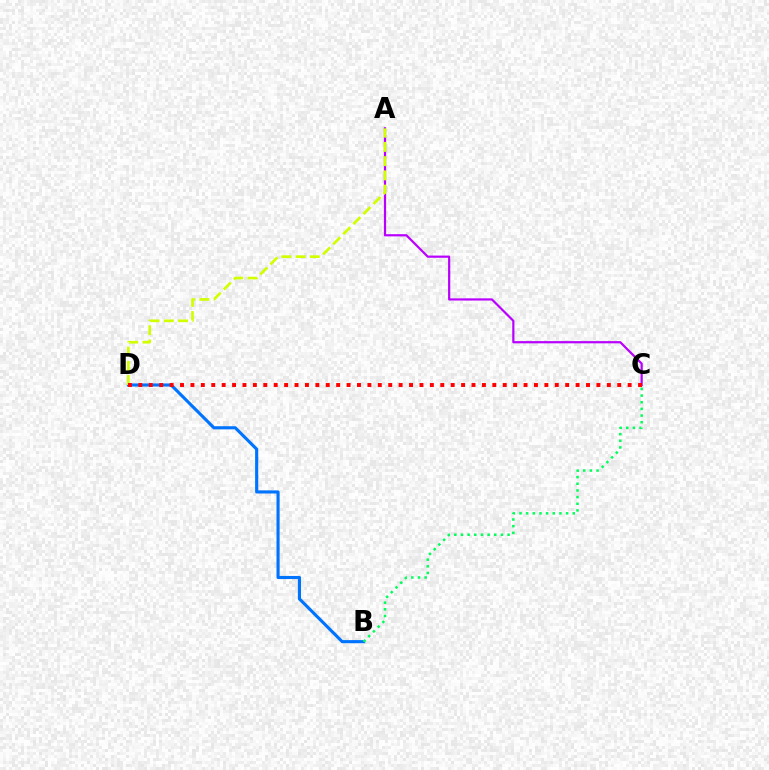{('A', 'C'): [{'color': '#b900ff', 'line_style': 'solid', 'thickness': 1.58}], ('B', 'D'): [{'color': '#0074ff', 'line_style': 'solid', 'thickness': 2.25}], ('A', 'D'): [{'color': '#d1ff00', 'line_style': 'dashed', 'thickness': 1.93}], ('C', 'D'): [{'color': '#ff0000', 'line_style': 'dotted', 'thickness': 2.83}], ('B', 'C'): [{'color': '#00ff5c', 'line_style': 'dotted', 'thickness': 1.81}]}